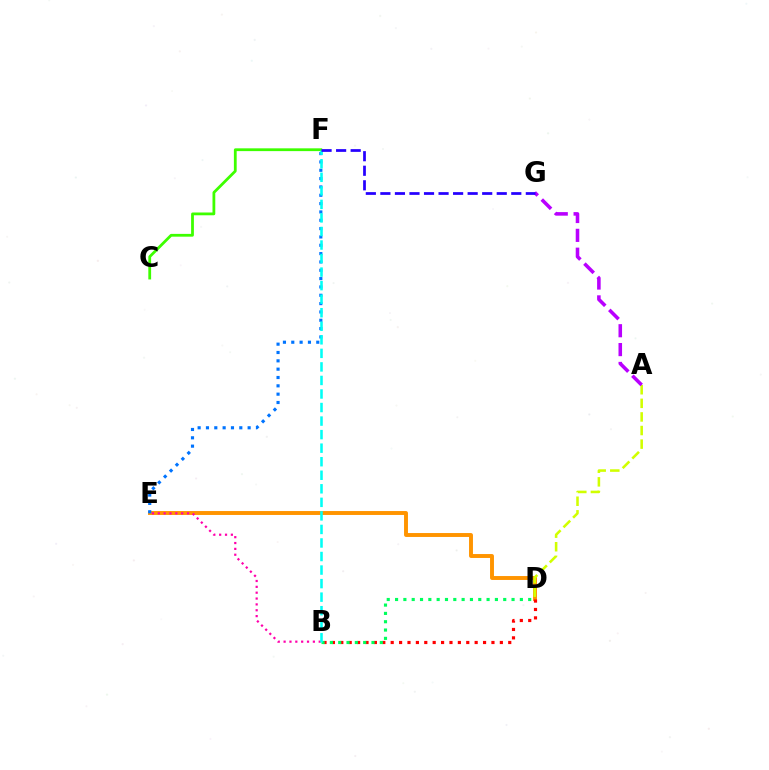{('D', 'E'): [{'color': '#ff9400', 'line_style': 'solid', 'thickness': 2.82}], ('B', 'E'): [{'color': '#ff00ac', 'line_style': 'dotted', 'thickness': 1.59}], ('E', 'F'): [{'color': '#0074ff', 'line_style': 'dotted', 'thickness': 2.26}], ('B', 'D'): [{'color': '#ff0000', 'line_style': 'dotted', 'thickness': 2.28}, {'color': '#00ff5c', 'line_style': 'dotted', 'thickness': 2.26}], ('A', 'D'): [{'color': '#d1ff00', 'line_style': 'dashed', 'thickness': 1.85}], ('C', 'F'): [{'color': '#3dff00', 'line_style': 'solid', 'thickness': 2.01}], ('A', 'G'): [{'color': '#b900ff', 'line_style': 'dashed', 'thickness': 2.56}], ('B', 'F'): [{'color': '#00fff6', 'line_style': 'dashed', 'thickness': 1.84}], ('F', 'G'): [{'color': '#2500ff', 'line_style': 'dashed', 'thickness': 1.98}]}